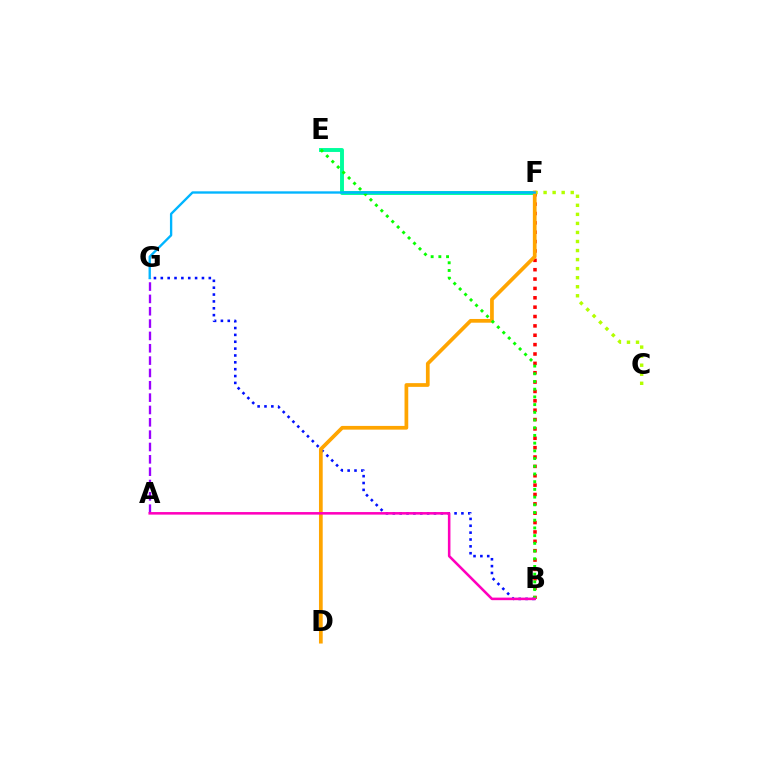{('E', 'F'): [{'color': '#00ff9d', 'line_style': 'solid', 'thickness': 2.82}], ('B', 'G'): [{'color': '#0010ff', 'line_style': 'dotted', 'thickness': 1.86}], ('B', 'F'): [{'color': '#ff0000', 'line_style': 'dotted', 'thickness': 2.54}], ('C', 'F'): [{'color': '#b3ff00', 'line_style': 'dotted', 'thickness': 2.46}], ('A', 'G'): [{'color': '#9b00ff', 'line_style': 'dashed', 'thickness': 1.68}], ('D', 'F'): [{'color': '#ffa500', 'line_style': 'solid', 'thickness': 2.68}], ('B', 'E'): [{'color': '#08ff00', 'line_style': 'dotted', 'thickness': 2.09}], ('A', 'B'): [{'color': '#ff00bd', 'line_style': 'solid', 'thickness': 1.84}], ('F', 'G'): [{'color': '#00b5ff', 'line_style': 'solid', 'thickness': 1.69}]}